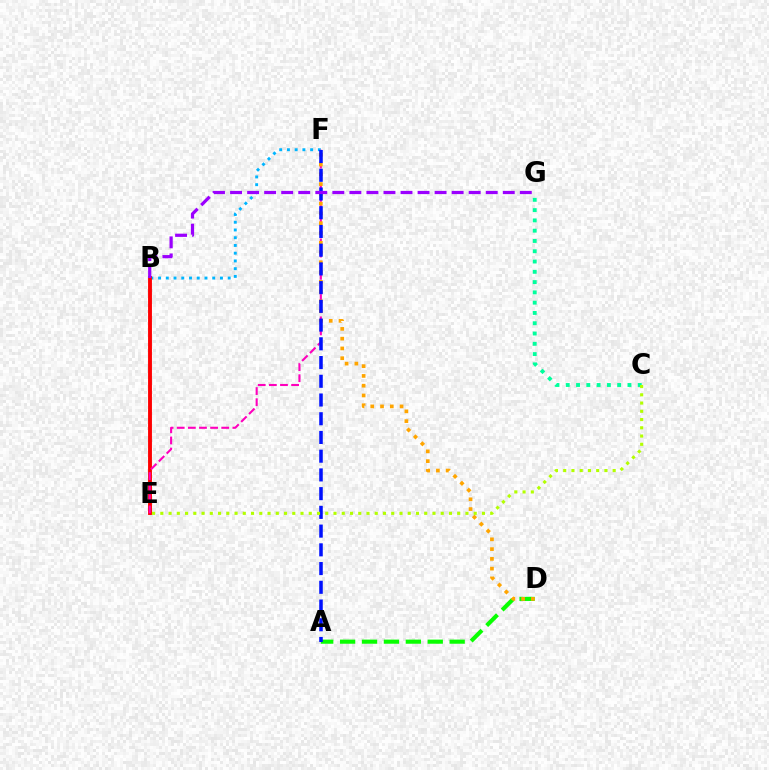{('B', 'F'): [{'color': '#00b5ff', 'line_style': 'dotted', 'thickness': 2.1}], ('B', 'E'): [{'color': '#ff0000', 'line_style': 'solid', 'thickness': 2.79}], ('E', 'F'): [{'color': '#ff00bd', 'line_style': 'dashed', 'thickness': 1.51}], ('A', 'D'): [{'color': '#08ff00', 'line_style': 'dashed', 'thickness': 2.98}], ('D', 'F'): [{'color': '#ffa500', 'line_style': 'dotted', 'thickness': 2.66}], ('A', 'F'): [{'color': '#0010ff', 'line_style': 'dashed', 'thickness': 2.54}], ('C', 'G'): [{'color': '#00ff9d', 'line_style': 'dotted', 'thickness': 2.79}], ('C', 'E'): [{'color': '#b3ff00', 'line_style': 'dotted', 'thickness': 2.24}], ('B', 'G'): [{'color': '#9b00ff', 'line_style': 'dashed', 'thickness': 2.32}]}